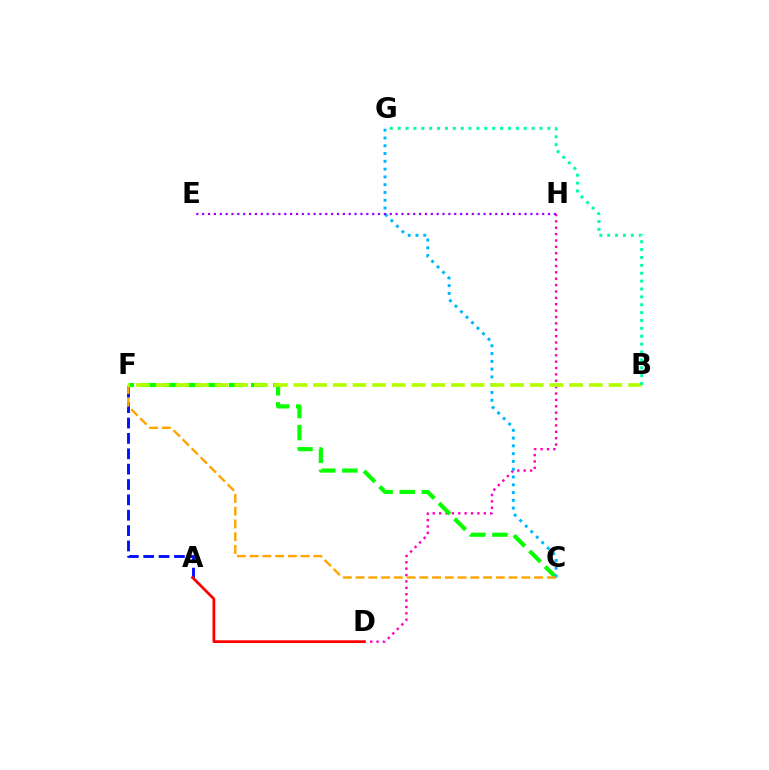{('A', 'F'): [{'color': '#0010ff', 'line_style': 'dashed', 'thickness': 2.09}], ('D', 'H'): [{'color': '#ff00bd', 'line_style': 'dotted', 'thickness': 1.73}], ('C', 'F'): [{'color': '#08ff00', 'line_style': 'dashed', 'thickness': 3.0}, {'color': '#ffa500', 'line_style': 'dashed', 'thickness': 1.73}], ('C', 'G'): [{'color': '#00b5ff', 'line_style': 'dotted', 'thickness': 2.11}], ('E', 'H'): [{'color': '#9b00ff', 'line_style': 'dotted', 'thickness': 1.59}], ('B', 'F'): [{'color': '#b3ff00', 'line_style': 'dashed', 'thickness': 2.68}], ('B', 'G'): [{'color': '#00ff9d', 'line_style': 'dotted', 'thickness': 2.14}], ('A', 'D'): [{'color': '#ff0000', 'line_style': 'solid', 'thickness': 1.98}]}